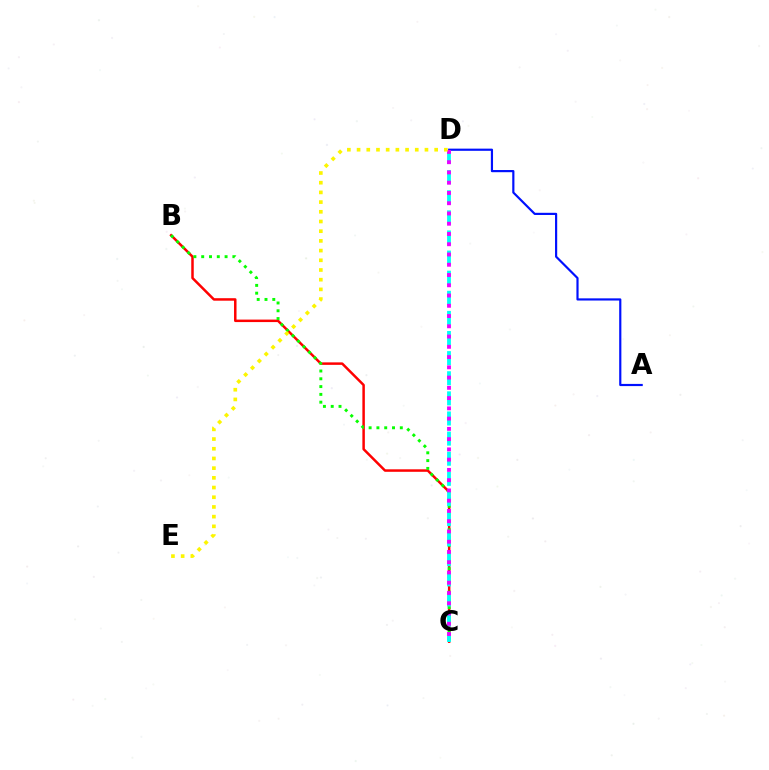{('B', 'C'): [{'color': '#ff0000', 'line_style': 'solid', 'thickness': 1.79}, {'color': '#08ff00', 'line_style': 'dotted', 'thickness': 2.12}], ('C', 'D'): [{'color': '#00fff6', 'line_style': 'dashed', 'thickness': 2.73}, {'color': '#ee00ff', 'line_style': 'dotted', 'thickness': 2.79}], ('A', 'D'): [{'color': '#0010ff', 'line_style': 'solid', 'thickness': 1.57}], ('D', 'E'): [{'color': '#fcf500', 'line_style': 'dotted', 'thickness': 2.64}]}